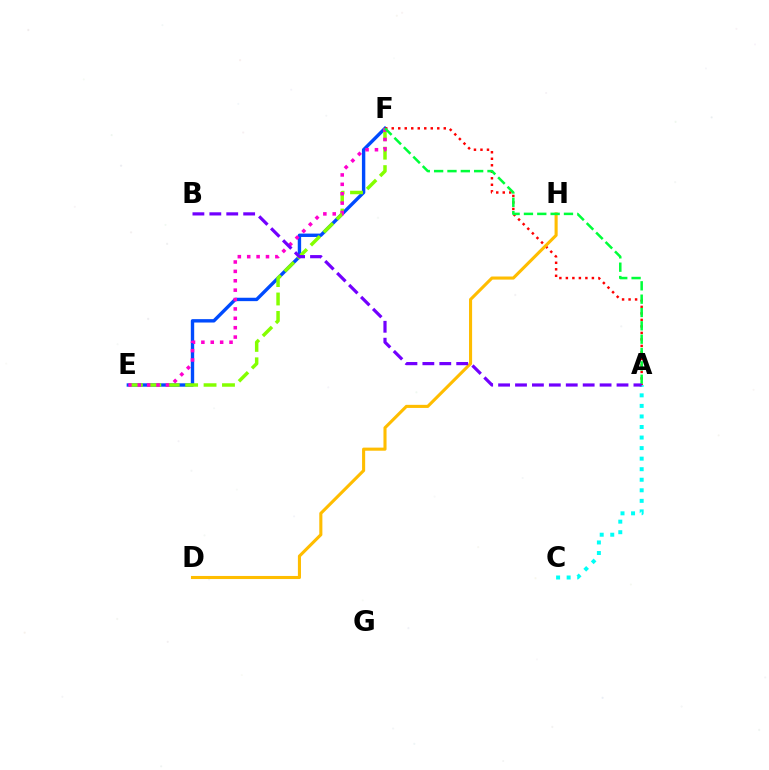{('E', 'F'): [{'color': '#004bff', 'line_style': 'solid', 'thickness': 2.44}, {'color': '#84ff00', 'line_style': 'dashed', 'thickness': 2.5}, {'color': '#ff00cf', 'line_style': 'dotted', 'thickness': 2.55}], ('A', 'F'): [{'color': '#ff0000', 'line_style': 'dotted', 'thickness': 1.77}, {'color': '#00ff39', 'line_style': 'dashed', 'thickness': 1.81}], ('D', 'H'): [{'color': '#ffbd00', 'line_style': 'solid', 'thickness': 2.22}], ('A', 'C'): [{'color': '#00fff6', 'line_style': 'dotted', 'thickness': 2.87}], ('A', 'B'): [{'color': '#7200ff', 'line_style': 'dashed', 'thickness': 2.3}]}